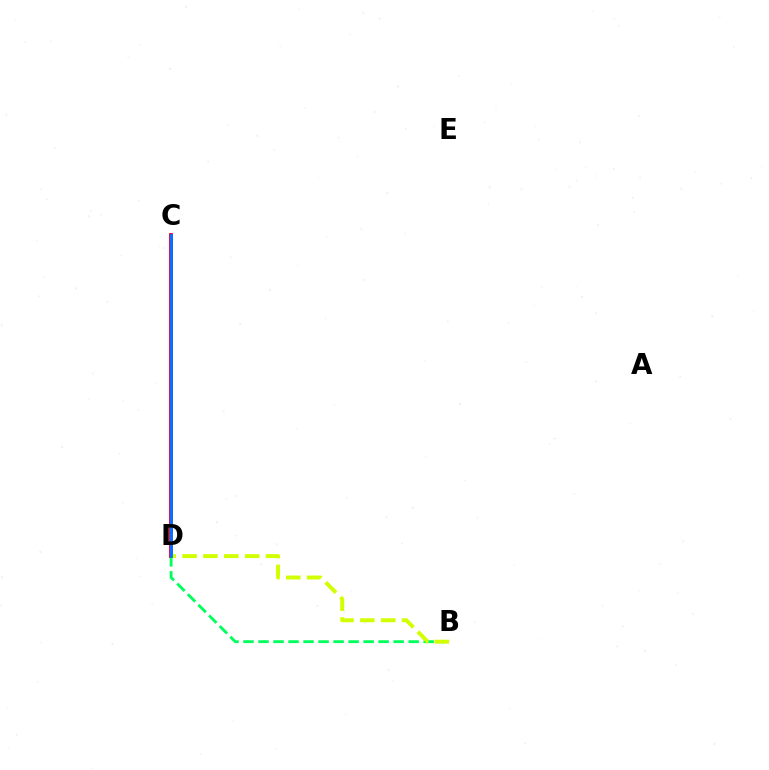{('B', 'D'): [{'color': '#00ff5c', 'line_style': 'dashed', 'thickness': 2.04}, {'color': '#d1ff00', 'line_style': 'dashed', 'thickness': 2.83}], ('C', 'D'): [{'color': '#ff0000', 'line_style': 'solid', 'thickness': 2.75}, {'color': '#b900ff', 'line_style': 'solid', 'thickness': 1.79}, {'color': '#0074ff', 'line_style': 'solid', 'thickness': 2.02}]}